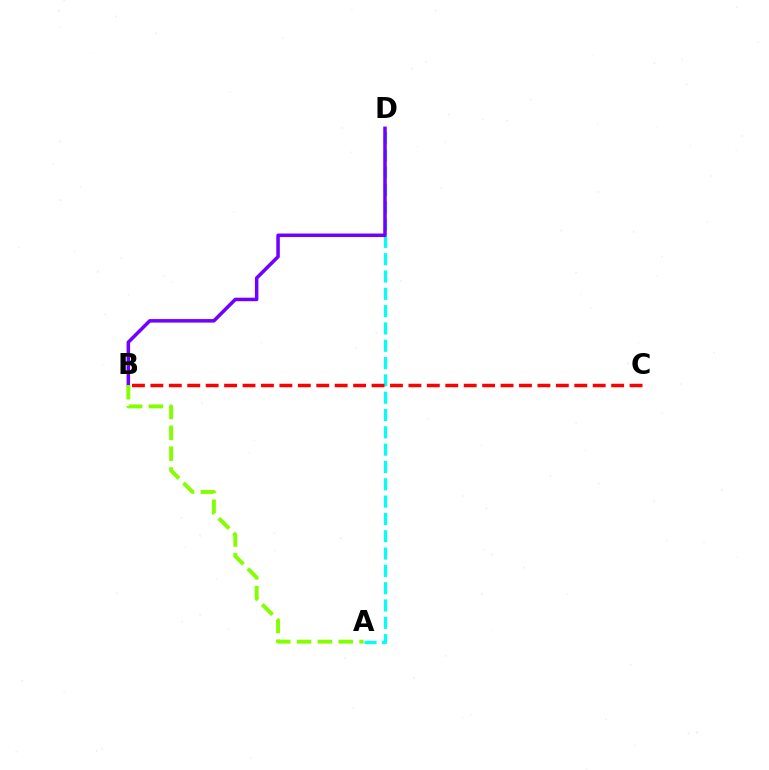{('A', 'D'): [{'color': '#00fff6', 'line_style': 'dashed', 'thickness': 2.35}], ('B', 'C'): [{'color': '#ff0000', 'line_style': 'dashed', 'thickness': 2.5}], ('B', 'D'): [{'color': '#7200ff', 'line_style': 'solid', 'thickness': 2.53}], ('A', 'B'): [{'color': '#84ff00', 'line_style': 'dashed', 'thickness': 2.83}]}